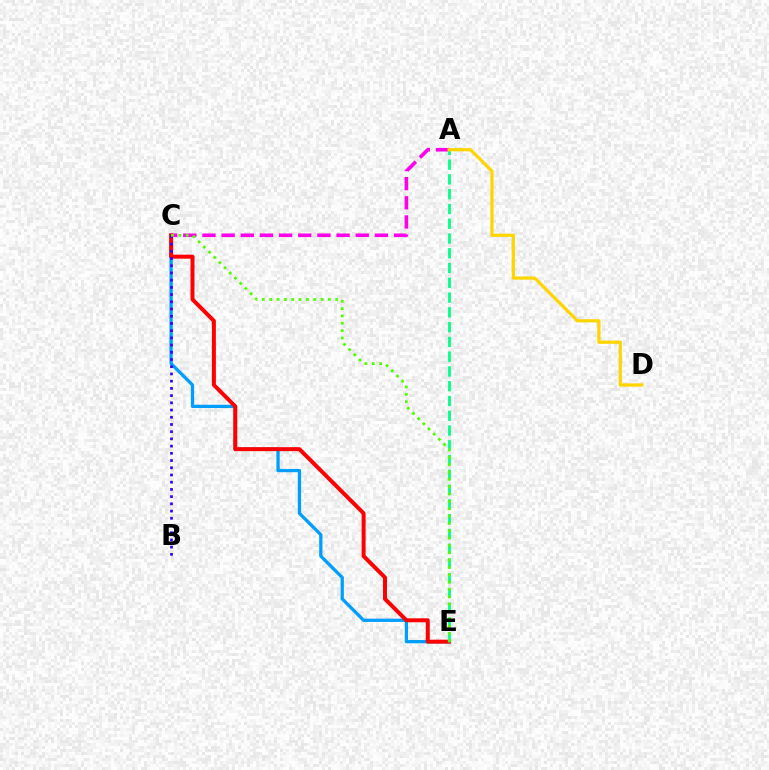{('C', 'E'): [{'color': '#009eff', 'line_style': 'solid', 'thickness': 2.36}, {'color': '#ff0000', 'line_style': 'solid', 'thickness': 2.86}, {'color': '#4fff00', 'line_style': 'dotted', 'thickness': 1.99}], ('B', 'C'): [{'color': '#3700ff', 'line_style': 'dotted', 'thickness': 1.96}], ('A', 'C'): [{'color': '#ff00ed', 'line_style': 'dashed', 'thickness': 2.6}], ('A', 'E'): [{'color': '#00ff86', 'line_style': 'dashed', 'thickness': 2.01}], ('A', 'D'): [{'color': '#ffd500', 'line_style': 'solid', 'thickness': 2.31}]}